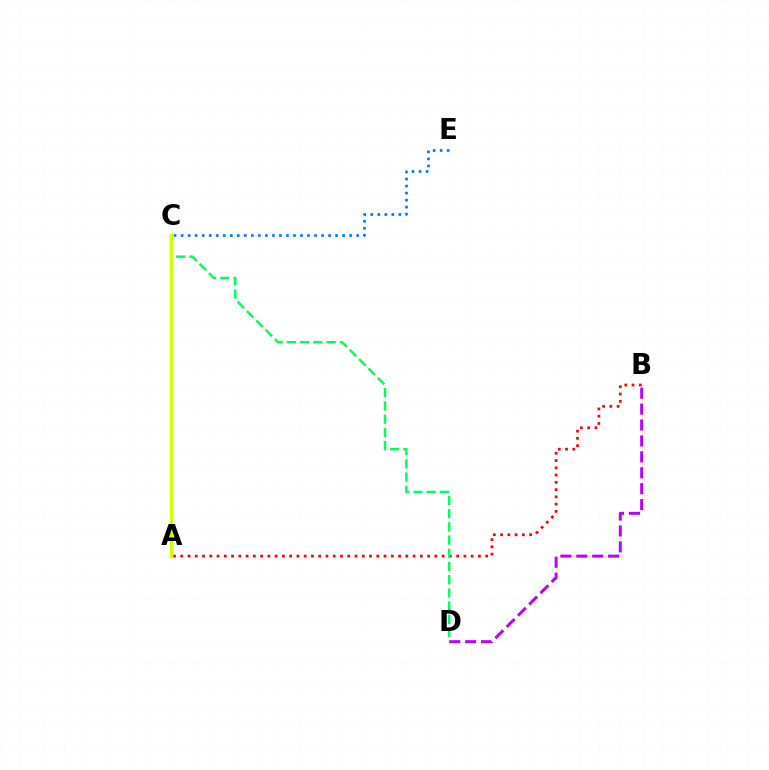{('B', 'D'): [{'color': '#b900ff', 'line_style': 'dashed', 'thickness': 2.16}], ('A', 'B'): [{'color': '#ff0000', 'line_style': 'dotted', 'thickness': 1.97}], ('C', 'D'): [{'color': '#00ff5c', 'line_style': 'dashed', 'thickness': 1.8}], ('A', 'C'): [{'color': '#d1ff00', 'line_style': 'solid', 'thickness': 2.48}], ('C', 'E'): [{'color': '#0074ff', 'line_style': 'dotted', 'thickness': 1.91}]}